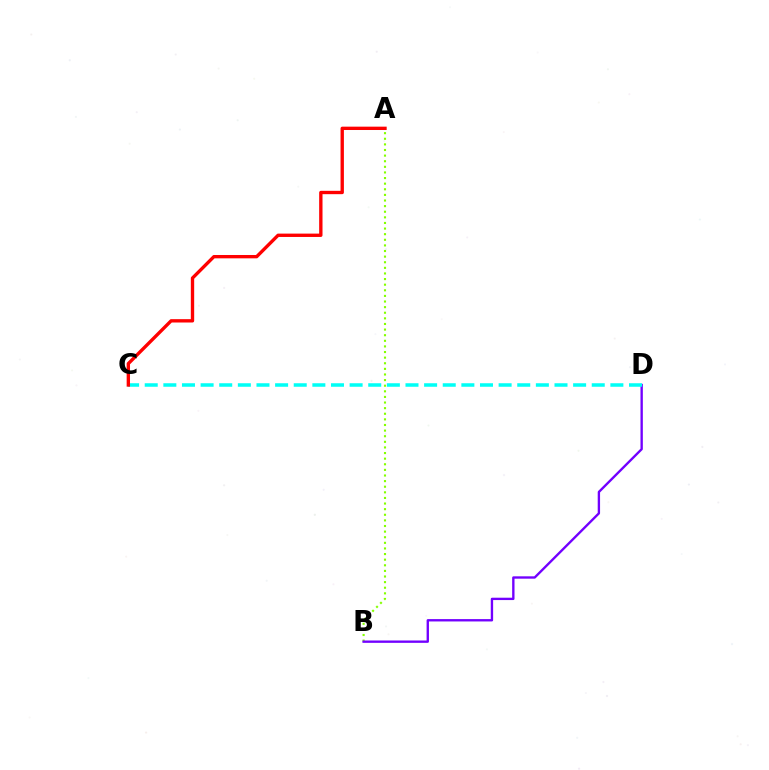{('A', 'B'): [{'color': '#84ff00', 'line_style': 'dotted', 'thickness': 1.52}], ('B', 'D'): [{'color': '#7200ff', 'line_style': 'solid', 'thickness': 1.7}], ('C', 'D'): [{'color': '#00fff6', 'line_style': 'dashed', 'thickness': 2.53}], ('A', 'C'): [{'color': '#ff0000', 'line_style': 'solid', 'thickness': 2.41}]}